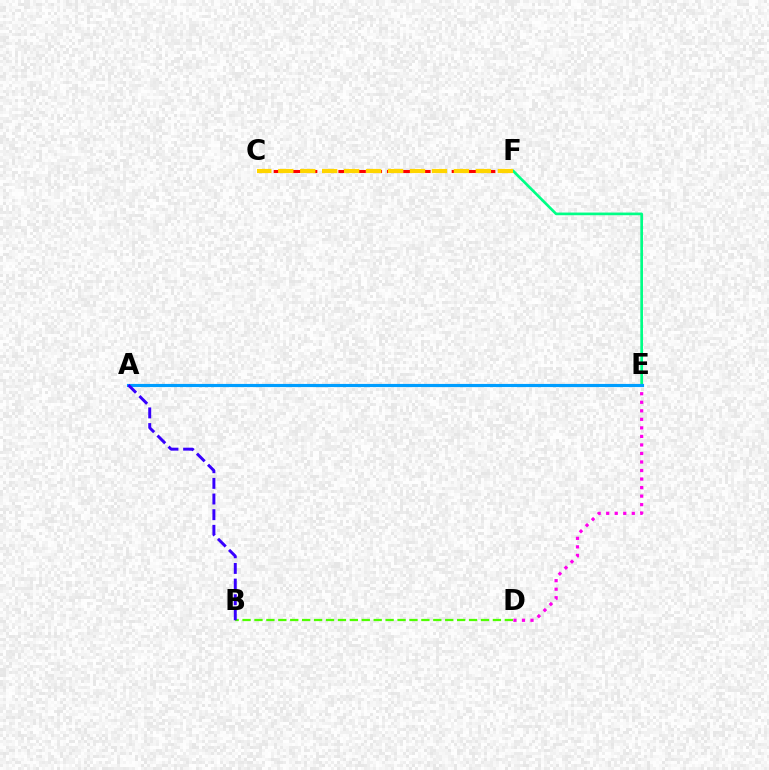{('D', 'E'): [{'color': '#ff00ed', 'line_style': 'dotted', 'thickness': 2.32}], ('B', 'D'): [{'color': '#4fff00', 'line_style': 'dashed', 'thickness': 1.62}], ('C', 'F'): [{'color': '#ff0000', 'line_style': 'dashed', 'thickness': 2.2}, {'color': '#ffd500', 'line_style': 'dashed', 'thickness': 2.98}], ('E', 'F'): [{'color': '#00ff86', 'line_style': 'solid', 'thickness': 1.93}], ('A', 'E'): [{'color': '#009eff', 'line_style': 'solid', 'thickness': 2.27}], ('A', 'B'): [{'color': '#3700ff', 'line_style': 'dashed', 'thickness': 2.13}]}